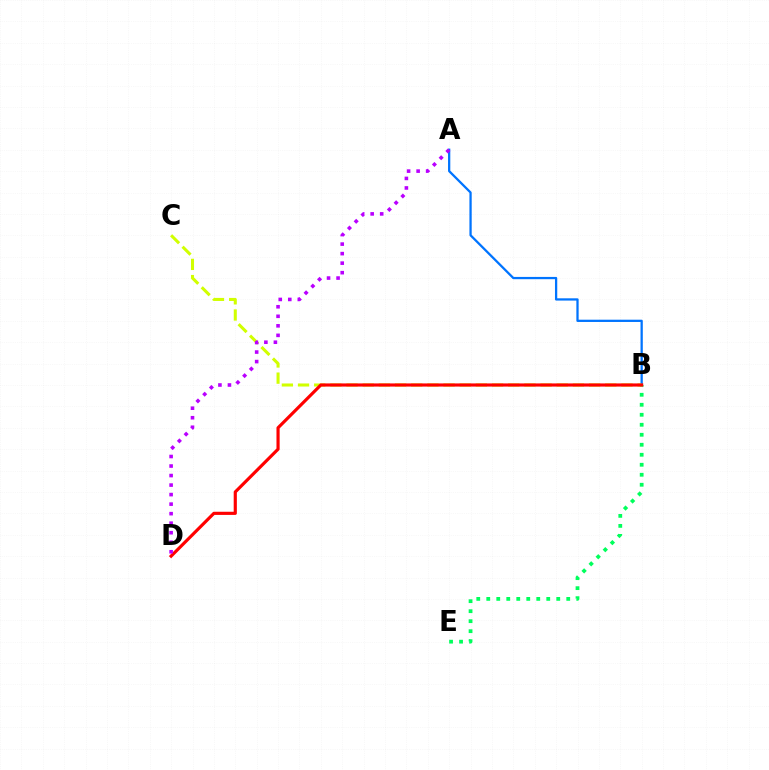{('A', 'B'): [{'color': '#0074ff', 'line_style': 'solid', 'thickness': 1.63}], ('B', 'E'): [{'color': '#00ff5c', 'line_style': 'dotted', 'thickness': 2.72}], ('B', 'C'): [{'color': '#d1ff00', 'line_style': 'dashed', 'thickness': 2.2}], ('B', 'D'): [{'color': '#ff0000', 'line_style': 'solid', 'thickness': 2.28}], ('A', 'D'): [{'color': '#b900ff', 'line_style': 'dotted', 'thickness': 2.59}]}